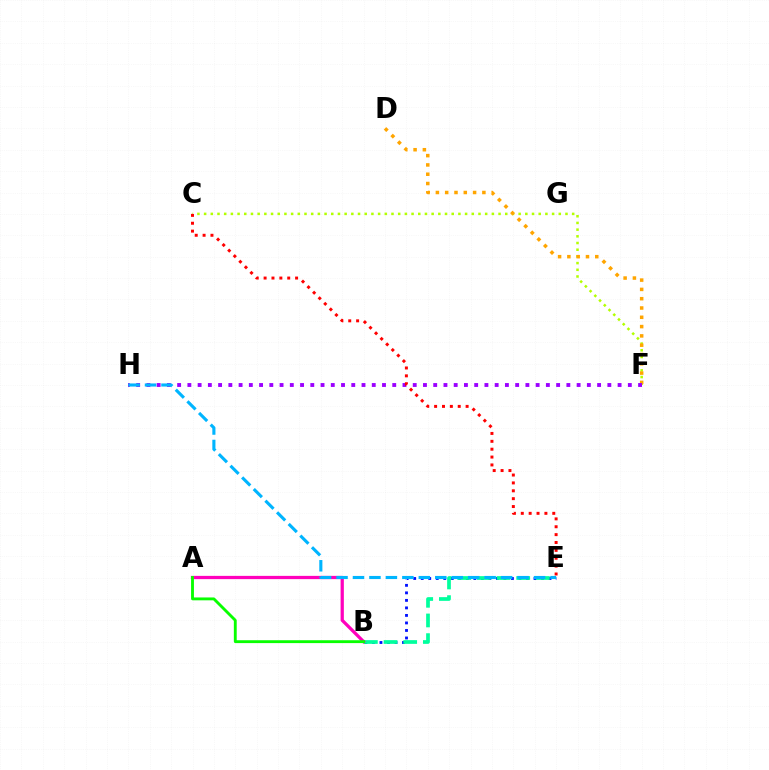{('B', 'E'): [{'color': '#0010ff', 'line_style': 'dotted', 'thickness': 2.04}, {'color': '#00ff9d', 'line_style': 'dashed', 'thickness': 2.67}], ('C', 'F'): [{'color': '#b3ff00', 'line_style': 'dotted', 'thickness': 1.82}], ('D', 'F'): [{'color': '#ffa500', 'line_style': 'dotted', 'thickness': 2.53}], ('F', 'H'): [{'color': '#9b00ff', 'line_style': 'dotted', 'thickness': 2.78}], ('C', 'E'): [{'color': '#ff0000', 'line_style': 'dotted', 'thickness': 2.14}], ('A', 'B'): [{'color': '#ff00bd', 'line_style': 'solid', 'thickness': 2.34}, {'color': '#08ff00', 'line_style': 'solid', 'thickness': 2.06}], ('E', 'H'): [{'color': '#00b5ff', 'line_style': 'dashed', 'thickness': 2.24}]}